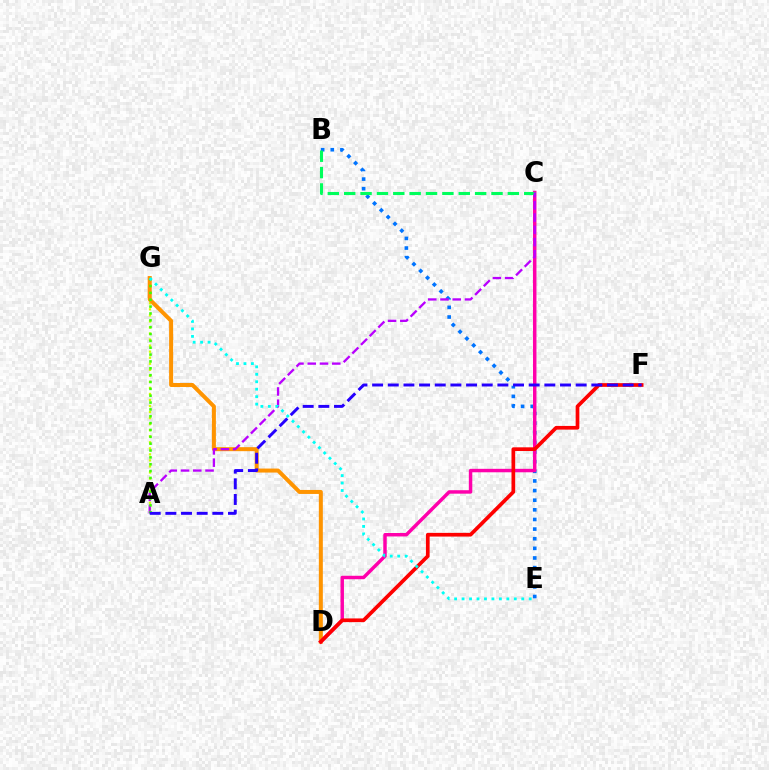{('B', 'E'): [{'color': '#0074ff', 'line_style': 'dotted', 'thickness': 2.62}], ('A', 'G'): [{'color': '#d1ff00', 'line_style': 'dotted', 'thickness': 1.64}, {'color': '#3dff00', 'line_style': 'dotted', 'thickness': 1.86}], ('D', 'G'): [{'color': '#ff9400', 'line_style': 'solid', 'thickness': 2.88}], ('C', 'D'): [{'color': '#ff00ac', 'line_style': 'solid', 'thickness': 2.49}], ('B', 'C'): [{'color': '#00ff5c', 'line_style': 'dashed', 'thickness': 2.22}], ('A', 'C'): [{'color': '#b900ff', 'line_style': 'dashed', 'thickness': 1.66}], ('D', 'F'): [{'color': '#ff0000', 'line_style': 'solid', 'thickness': 2.66}], ('E', 'G'): [{'color': '#00fff6', 'line_style': 'dotted', 'thickness': 2.03}], ('A', 'F'): [{'color': '#2500ff', 'line_style': 'dashed', 'thickness': 2.13}]}